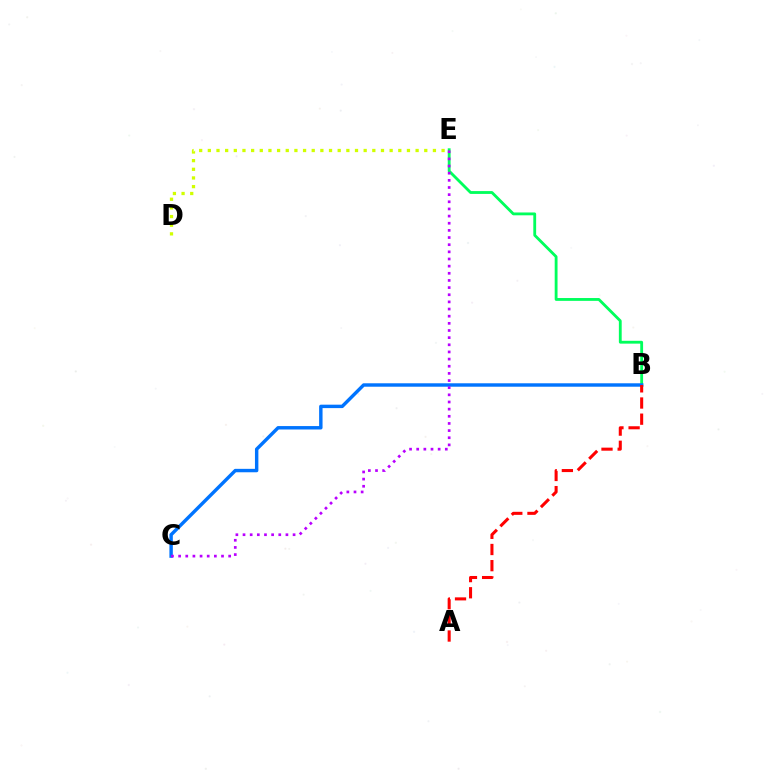{('B', 'E'): [{'color': '#00ff5c', 'line_style': 'solid', 'thickness': 2.04}], ('B', 'C'): [{'color': '#0074ff', 'line_style': 'solid', 'thickness': 2.47}], ('C', 'E'): [{'color': '#b900ff', 'line_style': 'dotted', 'thickness': 1.94}], ('D', 'E'): [{'color': '#d1ff00', 'line_style': 'dotted', 'thickness': 2.35}], ('A', 'B'): [{'color': '#ff0000', 'line_style': 'dashed', 'thickness': 2.2}]}